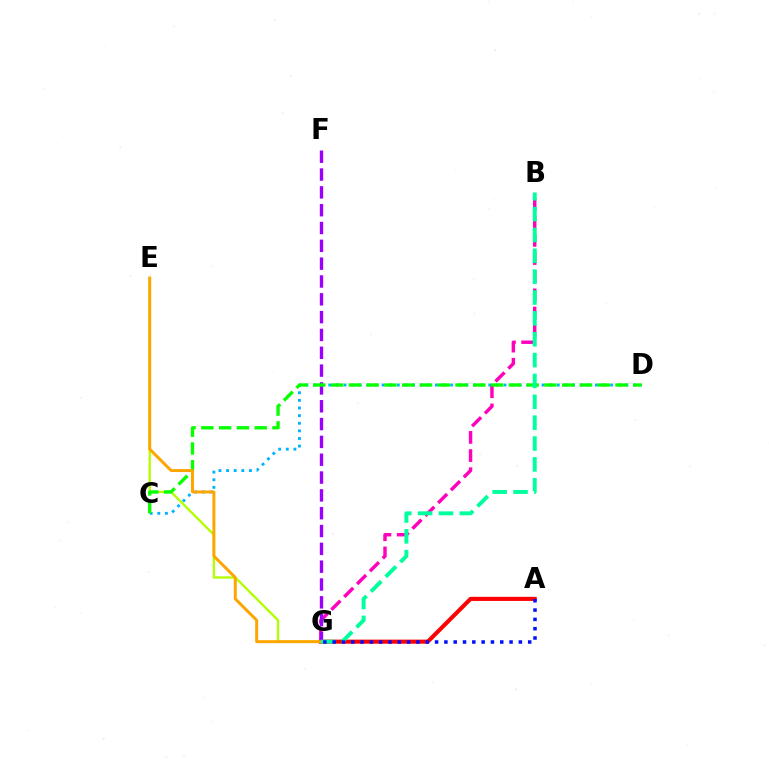{('A', 'G'): [{'color': '#ff0000', 'line_style': 'solid', 'thickness': 2.95}, {'color': '#0010ff', 'line_style': 'dotted', 'thickness': 2.53}], ('C', 'D'): [{'color': '#00b5ff', 'line_style': 'dotted', 'thickness': 2.07}, {'color': '#08ff00', 'line_style': 'dashed', 'thickness': 2.42}], ('E', 'G'): [{'color': '#b3ff00', 'line_style': 'solid', 'thickness': 1.69}, {'color': '#ffa500', 'line_style': 'solid', 'thickness': 2.13}], ('B', 'G'): [{'color': '#ff00bd', 'line_style': 'dashed', 'thickness': 2.47}, {'color': '#00ff9d', 'line_style': 'dashed', 'thickness': 2.83}], ('F', 'G'): [{'color': '#9b00ff', 'line_style': 'dashed', 'thickness': 2.42}]}